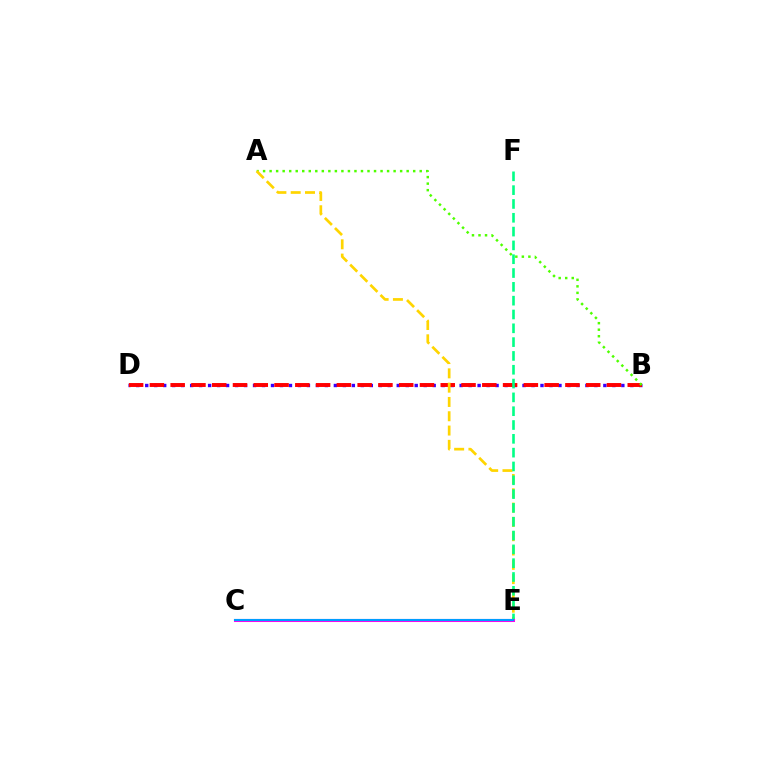{('B', 'D'): [{'color': '#3700ff', 'line_style': 'dotted', 'thickness': 2.44}, {'color': '#ff0000', 'line_style': 'dashed', 'thickness': 2.82}], ('A', 'B'): [{'color': '#4fff00', 'line_style': 'dotted', 'thickness': 1.77}], ('A', 'E'): [{'color': '#ffd500', 'line_style': 'dashed', 'thickness': 1.94}], ('E', 'F'): [{'color': '#00ff86', 'line_style': 'dashed', 'thickness': 1.88}], ('C', 'E'): [{'color': '#ff00ed', 'line_style': 'solid', 'thickness': 2.19}, {'color': '#009eff', 'line_style': 'solid', 'thickness': 1.52}]}